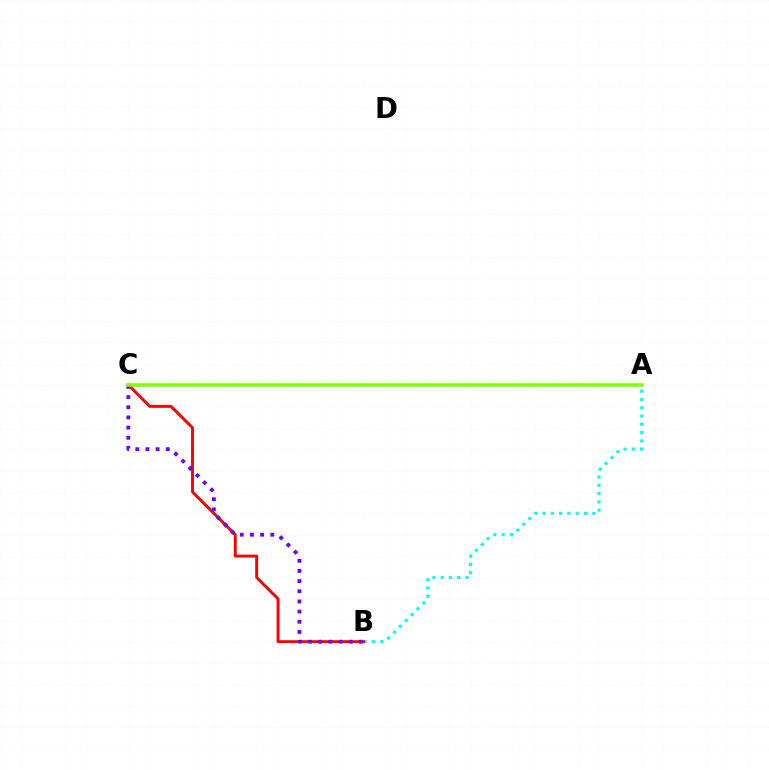{('A', 'B'): [{'color': '#00fff6', 'line_style': 'dotted', 'thickness': 2.25}], ('B', 'C'): [{'color': '#ff0000', 'line_style': 'solid', 'thickness': 2.1}, {'color': '#7200ff', 'line_style': 'dotted', 'thickness': 2.76}], ('A', 'C'): [{'color': '#84ff00', 'line_style': 'solid', 'thickness': 2.57}]}